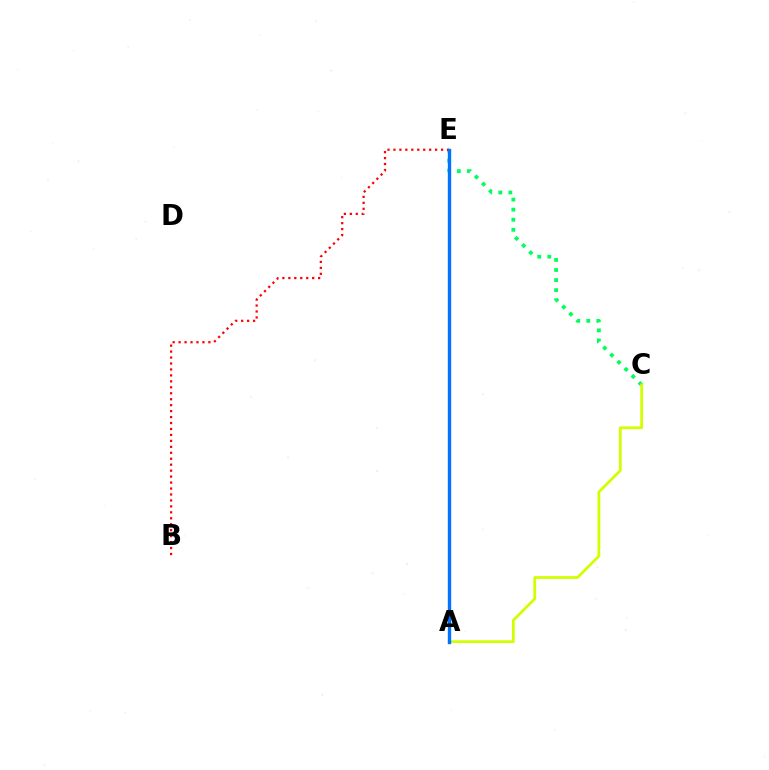{('C', 'E'): [{'color': '#00ff5c', 'line_style': 'dotted', 'thickness': 2.74}], ('B', 'E'): [{'color': '#ff0000', 'line_style': 'dotted', 'thickness': 1.62}], ('A', 'E'): [{'color': '#b900ff', 'line_style': 'solid', 'thickness': 2.0}, {'color': '#0074ff', 'line_style': 'solid', 'thickness': 2.42}], ('A', 'C'): [{'color': '#d1ff00', 'line_style': 'solid', 'thickness': 1.99}]}